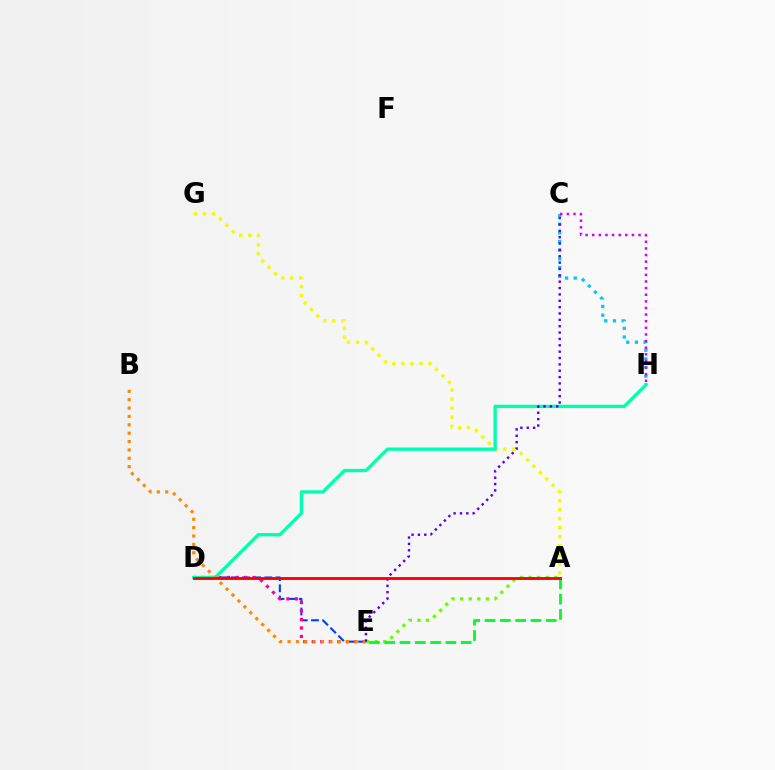{('D', 'E'): [{'color': '#003fff', 'line_style': 'dashed', 'thickness': 1.52}, {'color': '#ff00a0', 'line_style': 'dotted', 'thickness': 2.31}], ('C', 'H'): [{'color': '#00c7ff', 'line_style': 'dotted', 'thickness': 2.36}, {'color': '#d600ff', 'line_style': 'dotted', 'thickness': 1.8}], ('A', 'G'): [{'color': '#eeff00', 'line_style': 'dotted', 'thickness': 2.45}], ('D', 'H'): [{'color': '#00ffaf', 'line_style': 'solid', 'thickness': 2.4}], ('A', 'E'): [{'color': '#66ff00', 'line_style': 'dotted', 'thickness': 2.33}, {'color': '#00ff27', 'line_style': 'dashed', 'thickness': 2.08}], ('B', 'E'): [{'color': '#ff8800', 'line_style': 'dotted', 'thickness': 2.27}], ('C', 'E'): [{'color': '#4f00ff', 'line_style': 'dotted', 'thickness': 1.73}], ('A', 'D'): [{'color': '#ff0000', 'line_style': 'solid', 'thickness': 2.06}]}